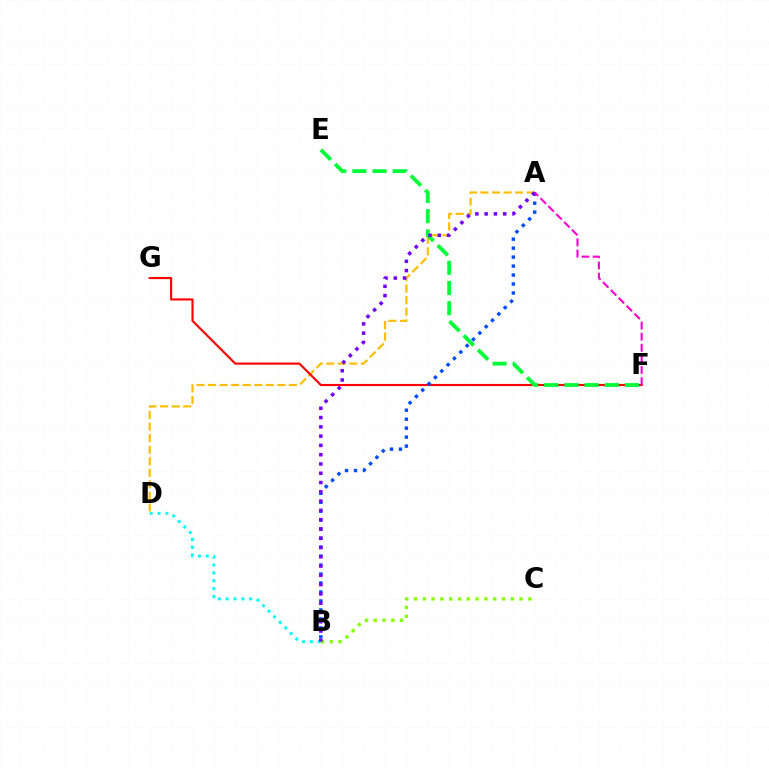{('B', 'D'): [{'color': '#00fff6', 'line_style': 'dotted', 'thickness': 2.13}], ('A', 'D'): [{'color': '#ffbd00', 'line_style': 'dashed', 'thickness': 1.57}], ('F', 'G'): [{'color': '#ff0000', 'line_style': 'solid', 'thickness': 1.53}], ('A', 'B'): [{'color': '#004bff', 'line_style': 'dotted', 'thickness': 2.44}, {'color': '#7200ff', 'line_style': 'dotted', 'thickness': 2.52}], ('B', 'C'): [{'color': '#84ff00', 'line_style': 'dotted', 'thickness': 2.39}], ('E', 'F'): [{'color': '#00ff39', 'line_style': 'dashed', 'thickness': 2.74}], ('A', 'F'): [{'color': '#ff00cf', 'line_style': 'dashed', 'thickness': 1.51}]}